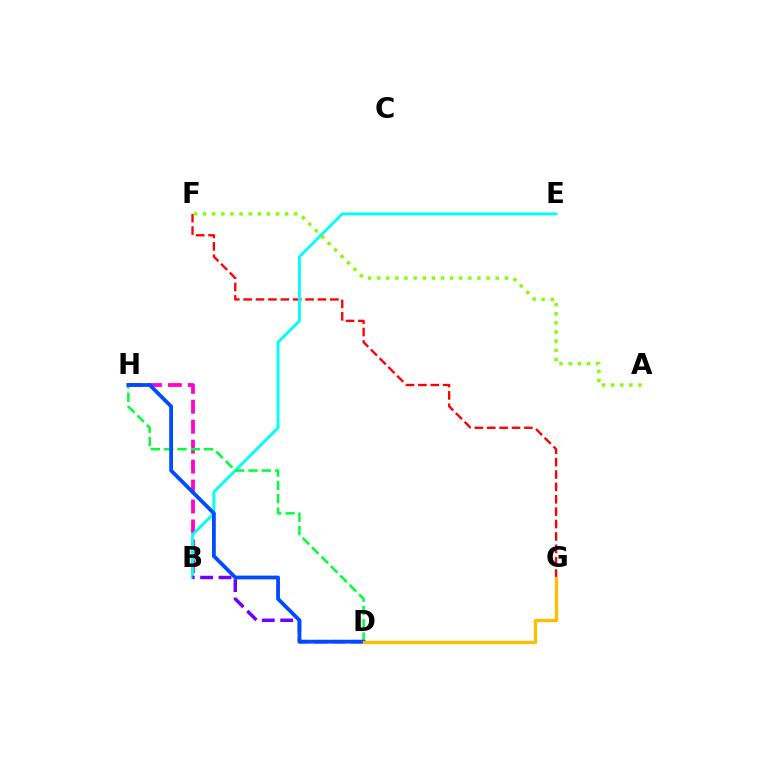{('F', 'G'): [{'color': '#ff0000', 'line_style': 'dashed', 'thickness': 1.68}], ('B', 'H'): [{'color': '#ff00cf', 'line_style': 'dashed', 'thickness': 2.71}], ('B', 'E'): [{'color': '#00fff6', 'line_style': 'solid', 'thickness': 2.06}], ('A', 'F'): [{'color': '#84ff00', 'line_style': 'dotted', 'thickness': 2.48}], ('B', 'D'): [{'color': '#7200ff', 'line_style': 'dashed', 'thickness': 2.5}], ('D', 'H'): [{'color': '#00ff39', 'line_style': 'dashed', 'thickness': 1.81}, {'color': '#004bff', 'line_style': 'solid', 'thickness': 2.73}], ('D', 'G'): [{'color': '#ffbd00', 'line_style': 'solid', 'thickness': 2.36}]}